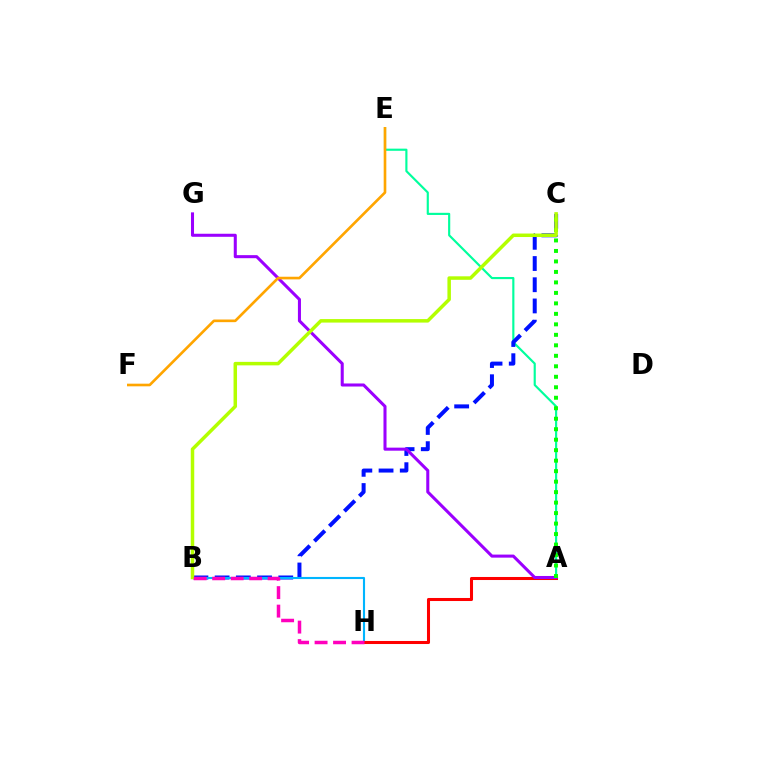{('A', 'E'): [{'color': '#00ff9d', 'line_style': 'solid', 'thickness': 1.55}], ('B', 'C'): [{'color': '#0010ff', 'line_style': 'dashed', 'thickness': 2.88}, {'color': '#b3ff00', 'line_style': 'solid', 'thickness': 2.52}], ('B', 'H'): [{'color': '#00b5ff', 'line_style': 'solid', 'thickness': 1.52}, {'color': '#ff00bd', 'line_style': 'dashed', 'thickness': 2.51}], ('A', 'H'): [{'color': '#ff0000', 'line_style': 'solid', 'thickness': 2.2}], ('A', 'G'): [{'color': '#9b00ff', 'line_style': 'solid', 'thickness': 2.2}], ('A', 'C'): [{'color': '#08ff00', 'line_style': 'dotted', 'thickness': 2.85}], ('E', 'F'): [{'color': '#ffa500', 'line_style': 'solid', 'thickness': 1.9}]}